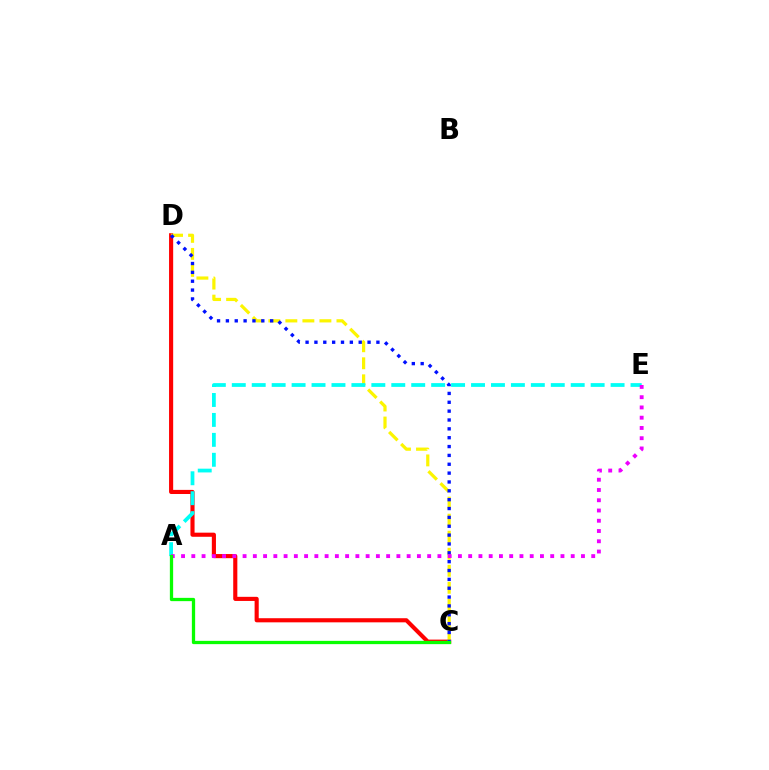{('C', 'D'): [{'color': '#ff0000', 'line_style': 'solid', 'thickness': 2.97}, {'color': '#fcf500', 'line_style': 'dashed', 'thickness': 2.31}, {'color': '#0010ff', 'line_style': 'dotted', 'thickness': 2.41}], ('A', 'E'): [{'color': '#00fff6', 'line_style': 'dashed', 'thickness': 2.71}, {'color': '#ee00ff', 'line_style': 'dotted', 'thickness': 2.79}], ('A', 'C'): [{'color': '#08ff00', 'line_style': 'solid', 'thickness': 2.36}]}